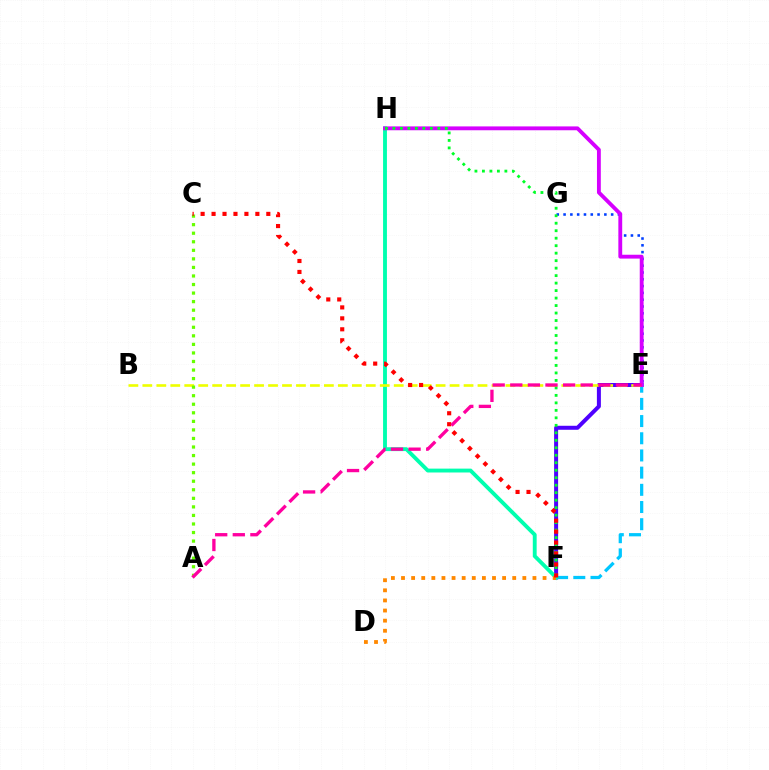{('E', 'G'): [{'color': '#003fff', 'line_style': 'dotted', 'thickness': 1.85}], ('E', 'F'): [{'color': '#4f00ff', 'line_style': 'solid', 'thickness': 2.88}, {'color': '#00c7ff', 'line_style': 'dashed', 'thickness': 2.34}], ('F', 'H'): [{'color': '#00ffaf', 'line_style': 'solid', 'thickness': 2.78}, {'color': '#00ff27', 'line_style': 'dotted', 'thickness': 2.03}], ('E', 'H'): [{'color': '#d600ff', 'line_style': 'solid', 'thickness': 2.77}], ('D', 'F'): [{'color': '#ff8800', 'line_style': 'dotted', 'thickness': 2.75}], ('B', 'E'): [{'color': '#eeff00', 'line_style': 'dashed', 'thickness': 1.9}], ('A', 'C'): [{'color': '#66ff00', 'line_style': 'dotted', 'thickness': 2.32}], ('C', 'F'): [{'color': '#ff0000', 'line_style': 'dotted', 'thickness': 2.98}], ('A', 'E'): [{'color': '#ff00a0', 'line_style': 'dashed', 'thickness': 2.39}]}